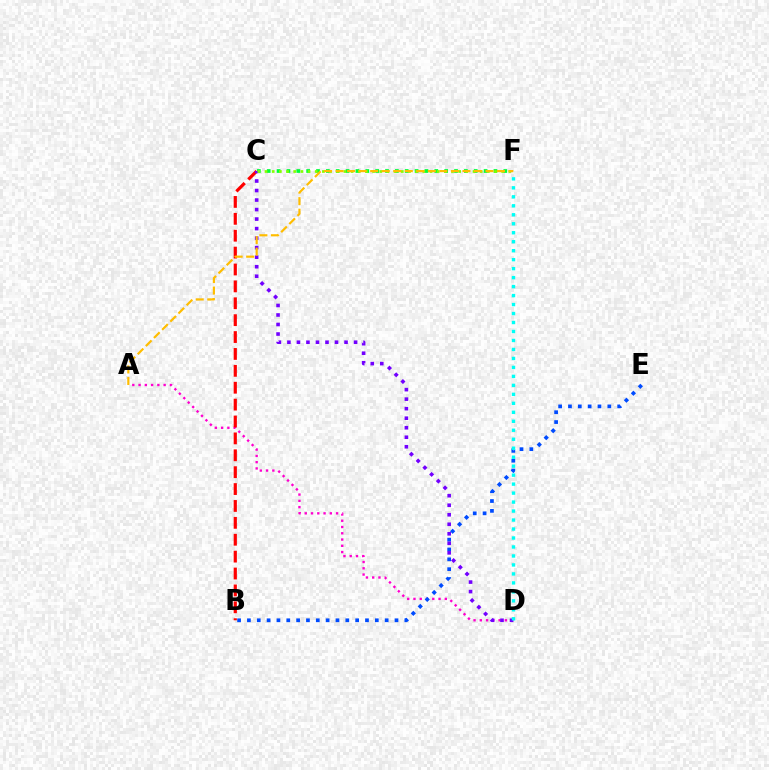{('C', 'F'): [{'color': '#00ff39', 'line_style': 'dotted', 'thickness': 2.68}, {'color': '#84ff00', 'line_style': 'dotted', 'thickness': 1.95}], ('A', 'D'): [{'color': '#ff00cf', 'line_style': 'dotted', 'thickness': 1.7}], ('B', 'E'): [{'color': '#004bff', 'line_style': 'dotted', 'thickness': 2.67}], ('B', 'C'): [{'color': '#ff0000', 'line_style': 'dashed', 'thickness': 2.29}], ('C', 'D'): [{'color': '#7200ff', 'line_style': 'dotted', 'thickness': 2.59}], ('D', 'F'): [{'color': '#00fff6', 'line_style': 'dotted', 'thickness': 2.44}], ('A', 'F'): [{'color': '#ffbd00', 'line_style': 'dashed', 'thickness': 1.57}]}